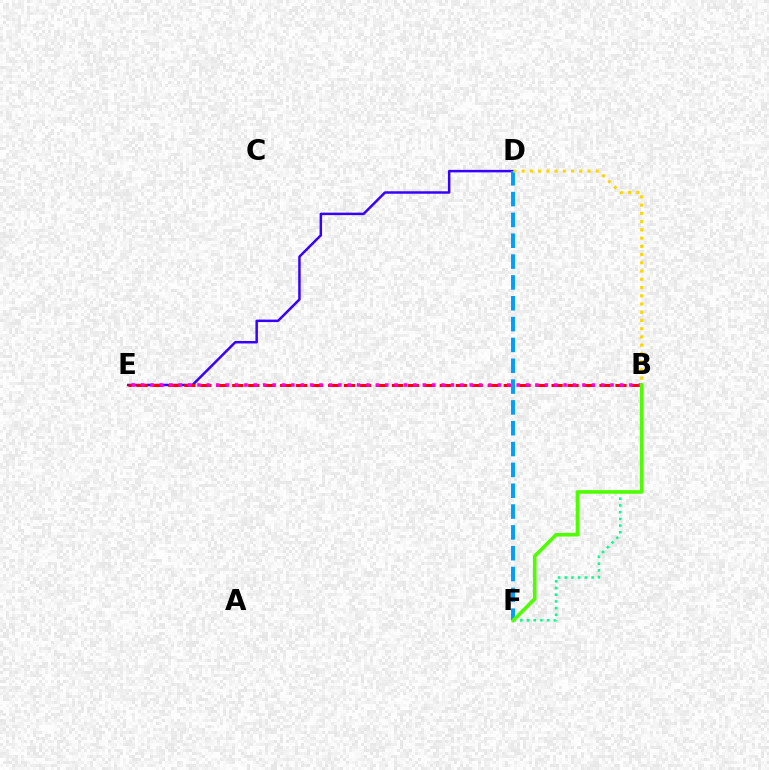{('D', 'E'): [{'color': '#3700ff', 'line_style': 'solid', 'thickness': 1.79}], ('B', 'E'): [{'color': '#ff0000', 'line_style': 'dashed', 'thickness': 2.17}, {'color': '#ff00ed', 'line_style': 'dotted', 'thickness': 2.55}], ('D', 'F'): [{'color': '#009eff', 'line_style': 'dashed', 'thickness': 2.83}], ('B', 'D'): [{'color': '#ffd500', 'line_style': 'dotted', 'thickness': 2.24}], ('B', 'F'): [{'color': '#00ff86', 'line_style': 'dotted', 'thickness': 1.82}, {'color': '#4fff00', 'line_style': 'solid', 'thickness': 2.6}]}